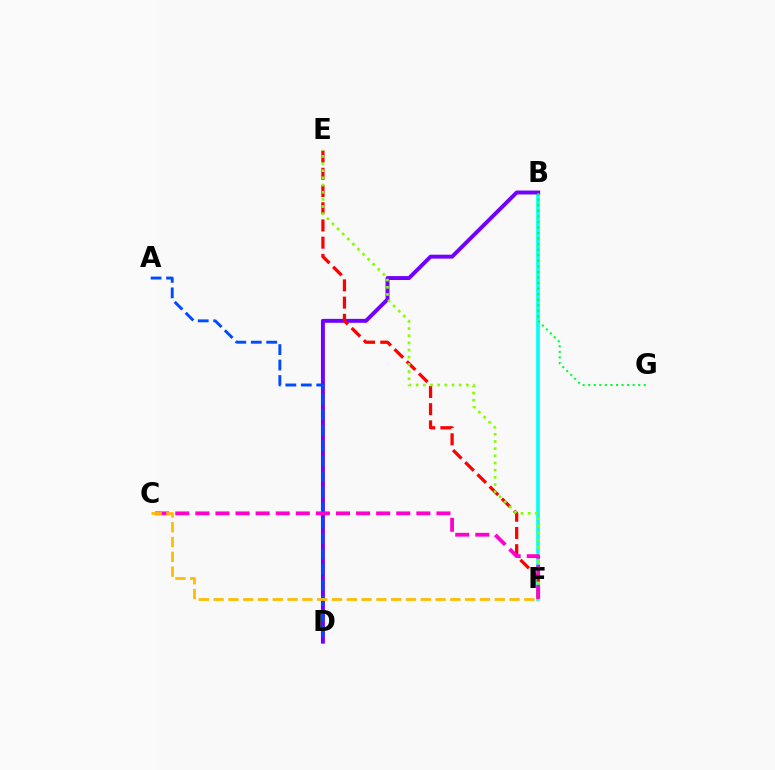{('B', 'F'): [{'color': '#00fff6', 'line_style': 'solid', 'thickness': 2.6}], ('B', 'D'): [{'color': '#7200ff', 'line_style': 'solid', 'thickness': 2.83}], ('A', 'D'): [{'color': '#004bff', 'line_style': 'dashed', 'thickness': 2.1}], ('E', 'F'): [{'color': '#ff0000', 'line_style': 'dashed', 'thickness': 2.34}, {'color': '#84ff00', 'line_style': 'dotted', 'thickness': 1.95}], ('C', 'F'): [{'color': '#ff00cf', 'line_style': 'dashed', 'thickness': 2.73}, {'color': '#ffbd00', 'line_style': 'dashed', 'thickness': 2.01}], ('B', 'G'): [{'color': '#00ff39', 'line_style': 'dotted', 'thickness': 1.51}]}